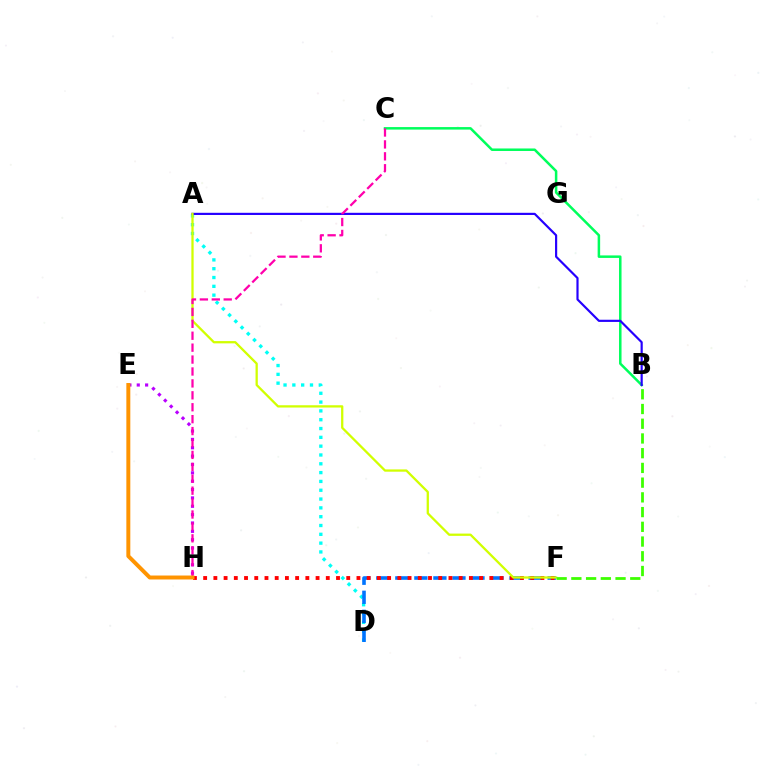{('B', 'C'): [{'color': '#00ff5c', 'line_style': 'solid', 'thickness': 1.81}], ('A', 'D'): [{'color': '#00fff6', 'line_style': 'dotted', 'thickness': 2.39}], ('D', 'F'): [{'color': '#0074ff', 'line_style': 'dashed', 'thickness': 2.59}], ('E', 'H'): [{'color': '#b900ff', 'line_style': 'dotted', 'thickness': 2.27}, {'color': '#ff9400', 'line_style': 'solid', 'thickness': 2.85}], ('F', 'H'): [{'color': '#ff0000', 'line_style': 'dotted', 'thickness': 2.78}], ('A', 'B'): [{'color': '#2500ff', 'line_style': 'solid', 'thickness': 1.57}], ('A', 'F'): [{'color': '#d1ff00', 'line_style': 'solid', 'thickness': 1.64}], ('C', 'H'): [{'color': '#ff00ac', 'line_style': 'dashed', 'thickness': 1.62}], ('B', 'F'): [{'color': '#3dff00', 'line_style': 'dashed', 'thickness': 2.0}]}